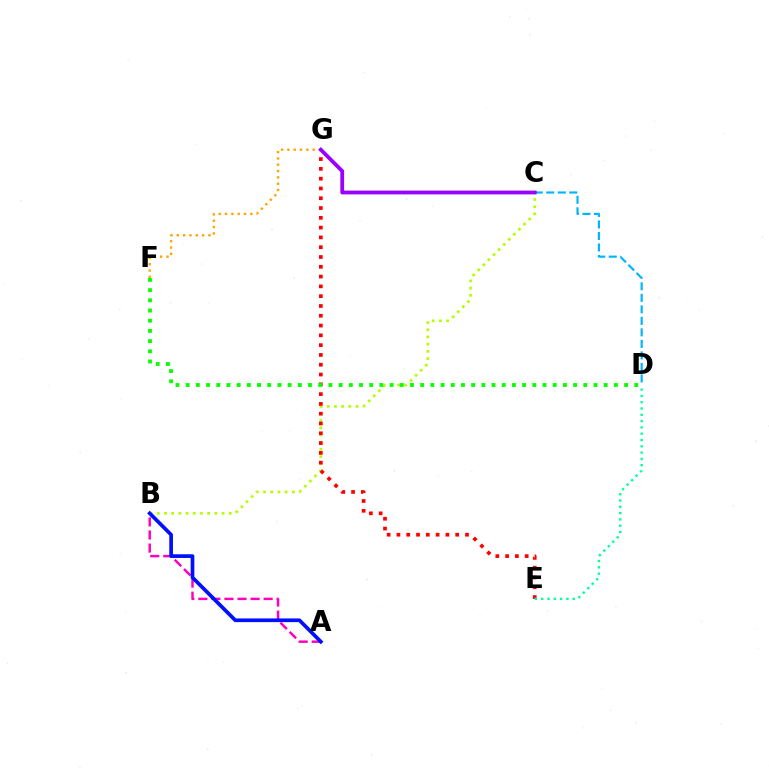{('A', 'B'): [{'color': '#ff00bd', 'line_style': 'dashed', 'thickness': 1.77}, {'color': '#0010ff', 'line_style': 'solid', 'thickness': 2.67}], ('B', 'C'): [{'color': '#b3ff00', 'line_style': 'dotted', 'thickness': 1.95}], ('E', 'G'): [{'color': '#ff0000', 'line_style': 'dotted', 'thickness': 2.66}], ('D', 'E'): [{'color': '#00ff9d', 'line_style': 'dotted', 'thickness': 1.71}], ('C', 'D'): [{'color': '#00b5ff', 'line_style': 'dashed', 'thickness': 1.56}], ('F', 'G'): [{'color': '#ffa500', 'line_style': 'dotted', 'thickness': 1.72}], ('D', 'F'): [{'color': '#08ff00', 'line_style': 'dotted', 'thickness': 2.77}], ('C', 'G'): [{'color': '#9b00ff', 'line_style': 'solid', 'thickness': 2.73}]}